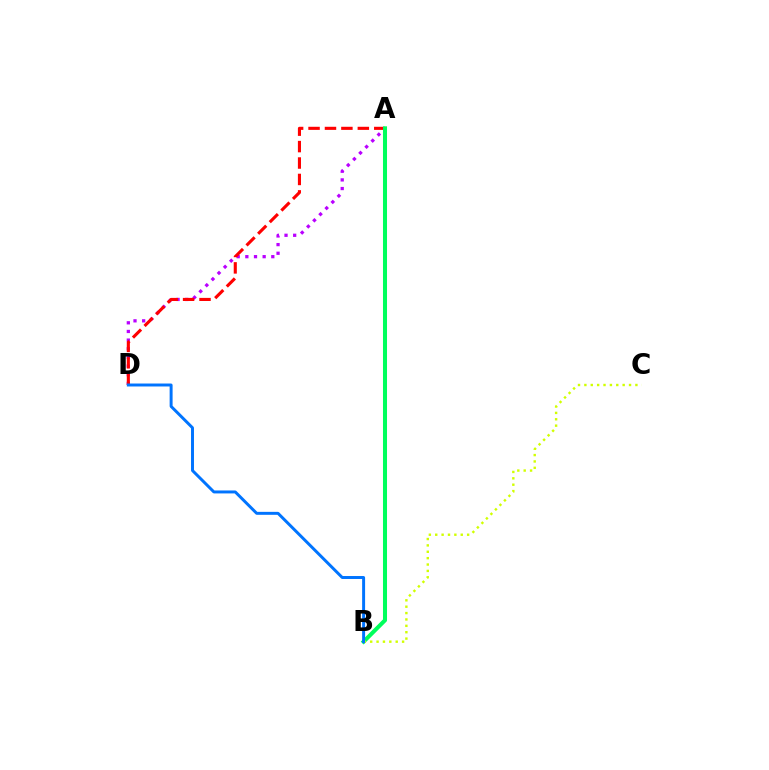{('A', 'D'): [{'color': '#b900ff', 'line_style': 'dotted', 'thickness': 2.35}, {'color': '#ff0000', 'line_style': 'dashed', 'thickness': 2.23}], ('A', 'B'): [{'color': '#00ff5c', 'line_style': 'solid', 'thickness': 2.91}], ('B', 'C'): [{'color': '#d1ff00', 'line_style': 'dotted', 'thickness': 1.73}], ('B', 'D'): [{'color': '#0074ff', 'line_style': 'solid', 'thickness': 2.13}]}